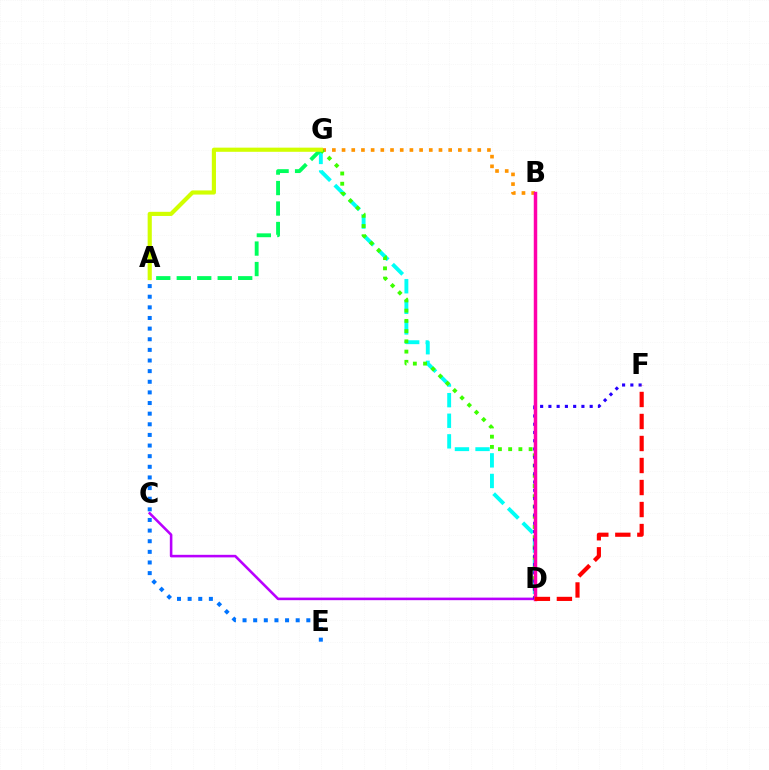{('D', 'G'): [{'color': '#00fff6', 'line_style': 'dashed', 'thickness': 2.8}, {'color': '#3dff00', 'line_style': 'dotted', 'thickness': 2.78}], ('B', 'G'): [{'color': '#ff9400', 'line_style': 'dotted', 'thickness': 2.63}], ('A', 'E'): [{'color': '#0074ff', 'line_style': 'dotted', 'thickness': 2.89}], ('C', 'D'): [{'color': '#b900ff', 'line_style': 'solid', 'thickness': 1.85}], ('D', 'F'): [{'color': '#2500ff', 'line_style': 'dotted', 'thickness': 2.24}, {'color': '#ff0000', 'line_style': 'dashed', 'thickness': 2.99}], ('B', 'D'): [{'color': '#ff00ac', 'line_style': 'solid', 'thickness': 2.5}], ('A', 'G'): [{'color': '#00ff5c', 'line_style': 'dashed', 'thickness': 2.78}, {'color': '#d1ff00', 'line_style': 'solid', 'thickness': 2.99}]}